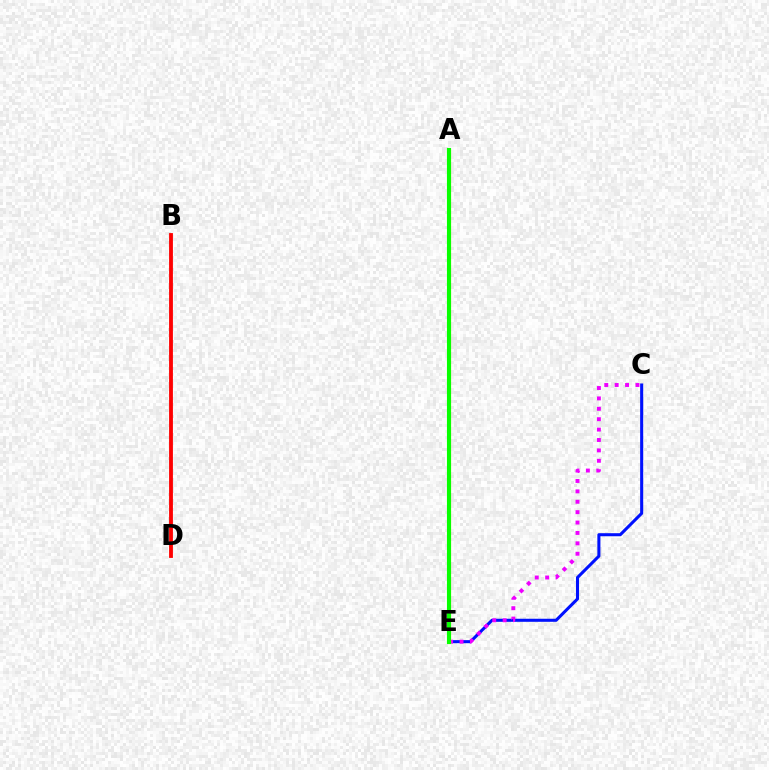{('C', 'E'): [{'color': '#0010ff', 'line_style': 'solid', 'thickness': 2.2}, {'color': '#ee00ff', 'line_style': 'dotted', 'thickness': 2.82}], ('A', 'E'): [{'color': '#00fff6', 'line_style': 'dashed', 'thickness': 1.75}, {'color': '#fcf500', 'line_style': 'solid', 'thickness': 2.29}, {'color': '#08ff00', 'line_style': 'solid', 'thickness': 2.96}], ('B', 'D'): [{'color': '#ff0000', 'line_style': 'solid', 'thickness': 2.76}]}